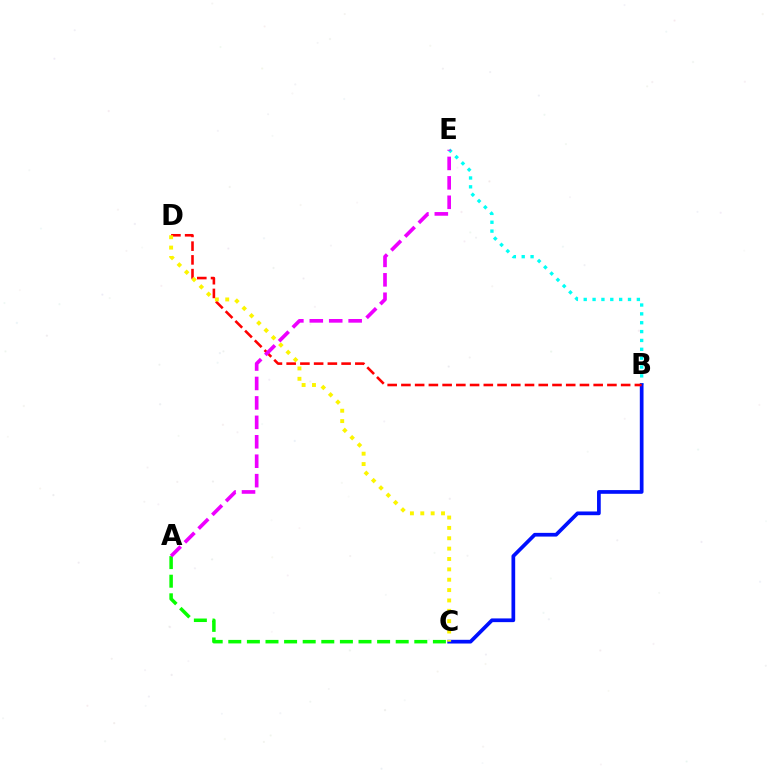{('A', 'C'): [{'color': '#08ff00', 'line_style': 'dashed', 'thickness': 2.53}], ('B', 'E'): [{'color': '#00fff6', 'line_style': 'dotted', 'thickness': 2.41}], ('B', 'C'): [{'color': '#0010ff', 'line_style': 'solid', 'thickness': 2.67}], ('B', 'D'): [{'color': '#ff0000', 'line_style': 'dashed', 'thickness': 1.87}], ('C', 'D'): [{'color': '#fcf500', 'line_style': 'dotted', 'thickness': 2.82}], ('A', 'E'): [{'color': '#ee00ff', 'line_style': 'dashed', 'thickness': 2.64}]}